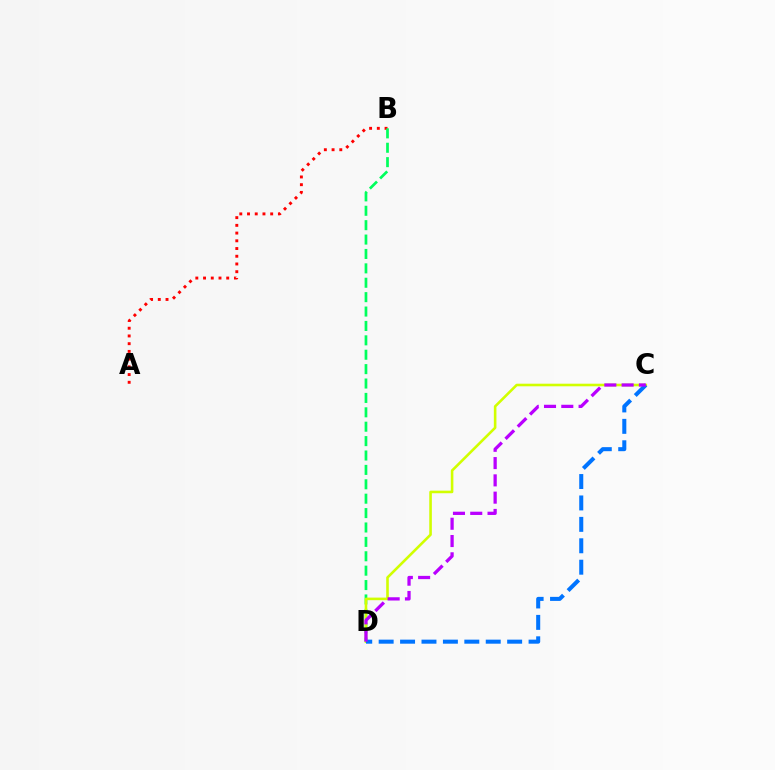{('A', 'B'): [{'color': '#ff0000', 'line_style': 'dotted', 'thickness': 2.1}], ('B', 'D'): [{'color': '#00ff5c', 'line_style': 'dashed', 'thickness': 1.96}], ('C', 'D'): [{'color': '#d1ff00', 'line_style': 'solid', 'thickness': 1.87}, {'color': '#0074ff', 'line_style': 'dashed', 'thickness': 2.91}, {'color': '#b900ff', 'line_style': 'dashed', 'thickness': 2.35}]}